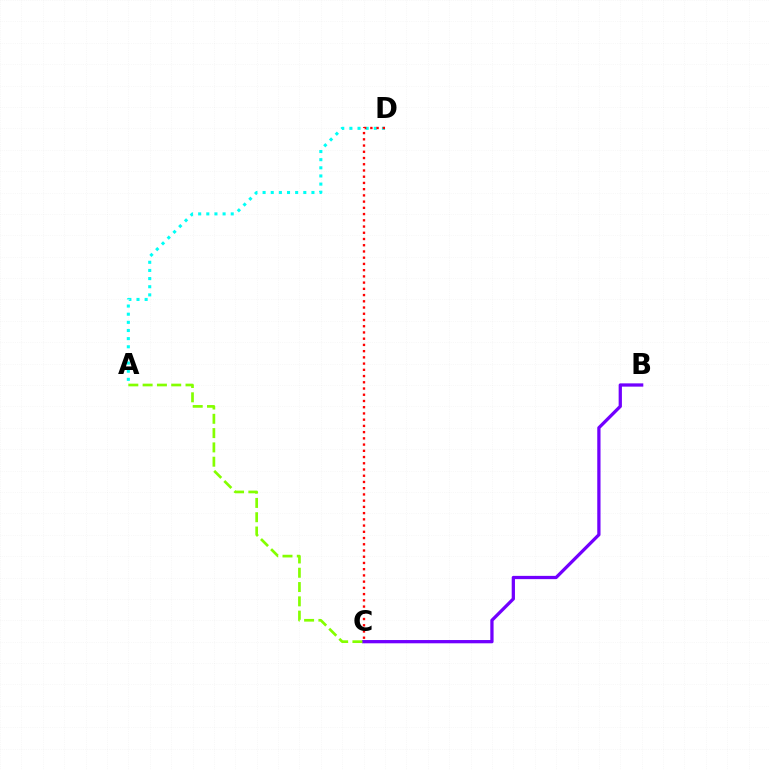{('A', 'D'): [{'color': '#00fff6', 'line_style': 'dotted', 'thickness': 2.21}], ('B', 'C'): [{'color': '#7200ff', 'line_style': 'solid', 'thickness': 2.35}], ('A', 'C'): [{'color': '#84ff00', 'line_style': 'dashed', 'thickness': 1.94}], ('C', 'D'): [{'color': '#ff0000', 'line_style': 'dotted', 'thickness': 1.69}]}